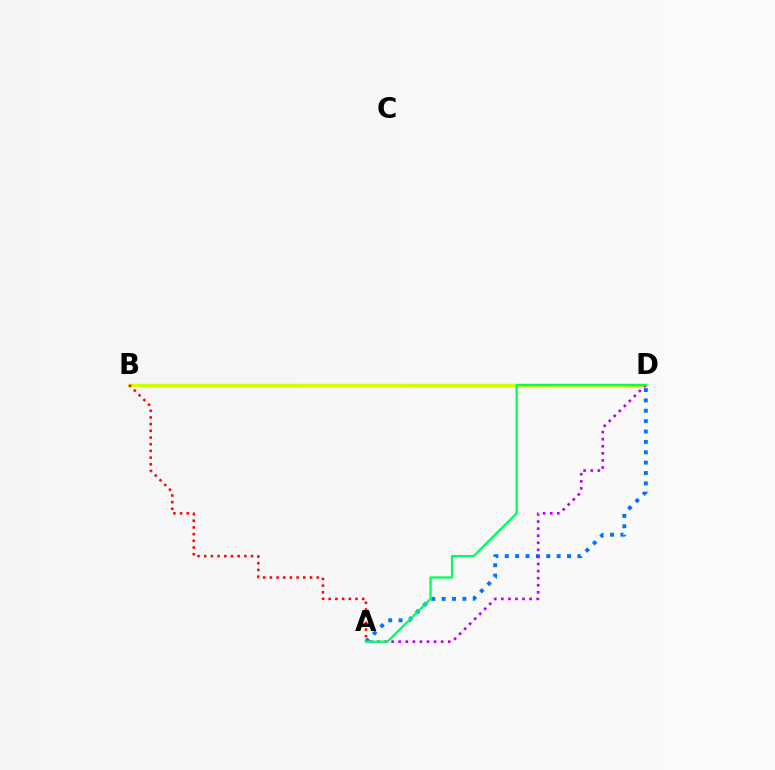{('B', 'D'): [{'color': '#d1ff00', 'line_style': 'solid', 'thickness': 2.51}], ('A', 'D'): [{'color': '#0074ff', 'line_style': 'dotted', 'thickness': 2.82}, {'color': '#b900ff', 'line_style': 'dotted', 'thickness': 1.92}, {'color': '#00ff5c', 'line_style': 'solid', 'thickness': 1.64}], ('A', 'B'): [{'color': '#ff0000', 'line_style': 'dotted', 'thickness': 1.82}]}